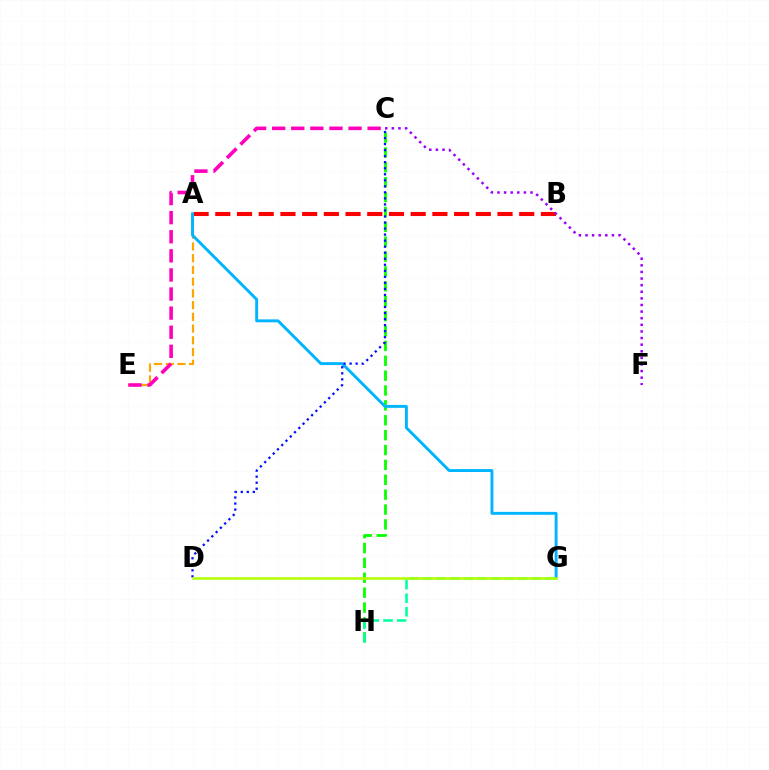{('A', 'E'): [{'color': '#ffa500', 'line_style': 'dashed', 'thickness': 1.59}], ('C', 'H'): [{'color': '#08ff00', 'line_style': 'dashed', 'thickness': 2.02}], ('A', 'B'): [{'color': '#ff0000', 'line_style': 'dashed', 'thickness': 2.95}], ('C', 'E'): [{'color': '#ff00bd', 'line_style': 'dashed', 'thickness': 2.59}], ('G', 'H'): [{'color': '#00ff9d', 'line_style': 'dashed', 'thickness': 1.85}], ('A', 'G'): [{'color': '#00b5ff', 'line_style': 'solid', 'thickness': 2.1}], ('C', 'F'): [{'color': '#9b00ff', 'line_style': 'dotted', 'thickness': 1.8}], ('C', 'D'): [{'color': '#0010ff', 'line_style': 'dotted', 'thickness': 1.64}], ('D', 'G'): [{'color': '#b3ff00', 'line_style': 'solid', 'thickness': 1.84}]}